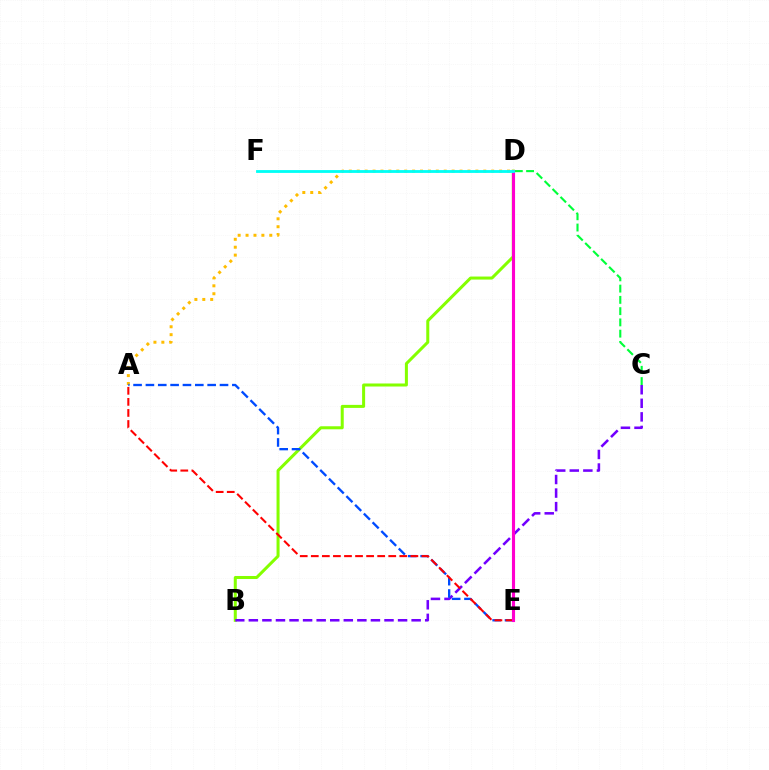{('B', 'D'): [{'color': '#84ff00', 'line_style': 'solid', 'thickness': 2.18}], ('C', 'D'): [{'color': '#00ff39', 'line_style': 'dashed', 'thickness': 1.53}], ('B', 'C'): [{'color': '#7200ff', 'line_style': 'dashed', 'thickness': 1.84}], ('A', 'D'): [{'color': '#ffbd00', 'line_style': 'dotted', 'thickness': 2.15}], ('A', 'E'): [{'color': '#004bff', 'line_style': 'dashed', 'thickness': 1.68}, {'color': '#ff0000', 'line_style': 'dashed', 'thickness': 1.5}], ('D', 'E'): [{'color': '#ff00cf', 'line_style': 'solid', 'thickness': 2.25}], ('D', 'F'): [{'color': '#00fff6', 'line_style': 'solid', 'thickness': 2.03}]}